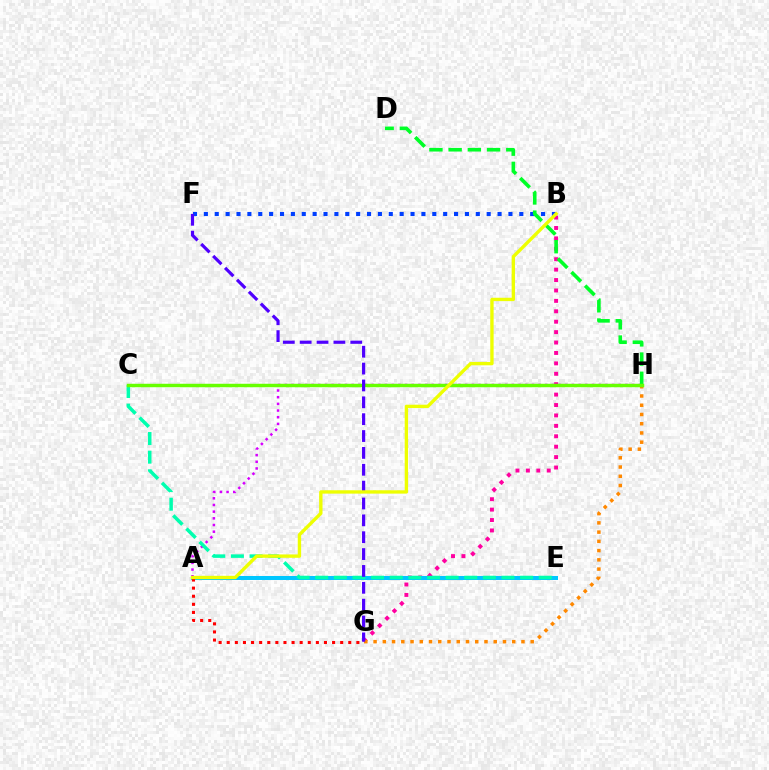{('B', 'G'): [{'color': '#ff00a0', 'line_style': 'dotted', 'thickness': 2.83}], ('A', 'E'): [{'color': '#00c7ff', 'line_style': 'solid', 'thickness': 2.88}], ('B', 'F'): [{'color': '#003fff', 'line_style': 'dotted', 'thickness': 2.96}], ('A', 'H'): [{'color': '#d600ff', 'line_style': 'dotted', 'thickness': 1.81}], ('G', 'H'): [{'color': '#ff8800', 'line_style': 'dotted', 'thickness': 2.51}], ('C', 'E'): [{'color': '#00ffaf', 'line_style': 'dashed', 'thickness': 2.53}], ('D', 'H'): [{'color': '#00ff27', 'line_style': 'dashed', 'thickness': 2.61}], ('C', 'H'): [{'color': '#66ff00', 'line_style': 'solid', 'thickness': 2.49}], ('A', 'G'): [{'color': '#ff0000', 'line_style': 'dotted', 'thickness': 2.2}], ('F', 'G'): [{'color': '#4f00ff', 'line_style': 'dashed', 'thickness': 2.29}], ('A', 'B'): [{'color': '#eeff00', 'line_style': 'solid', 'thickness': 2.42}]}